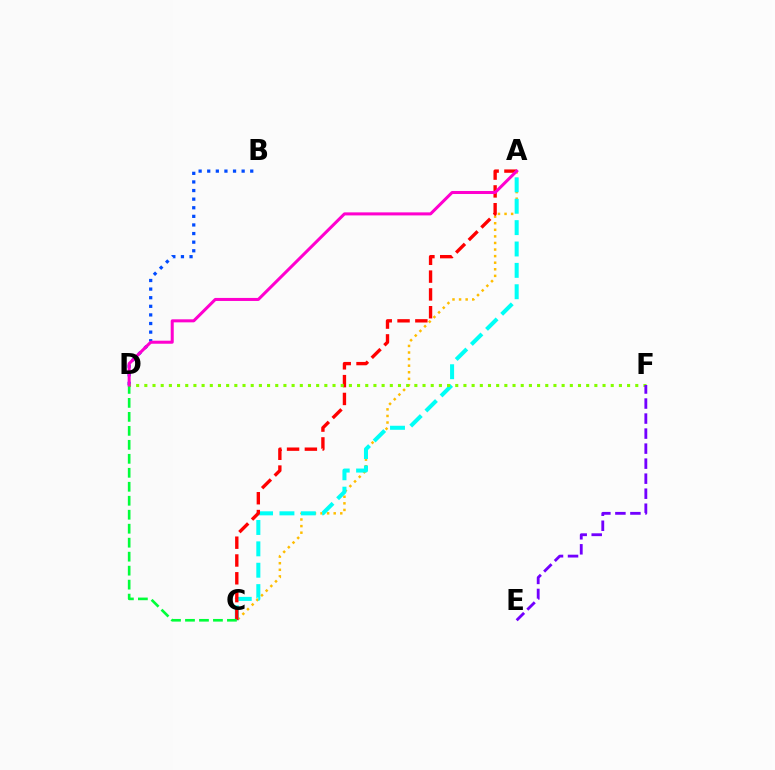{('A', 'C'): [{'color': '#ffbd00', 'line_style': 'dotted', 'thickness': 1.79}, {'color': '#00fff6', 'line_style': 'dashed', 'thickness': 2.9}, {'color': '#ff0000', 'line_style': 'dashed', 'thickness': 2.42}], ('B', 'D'): [{'color': '#004bff', 'line_style': 'dotted', 'thickness': 2.34}], ('D', 'F'): [{'color': '#84ff00', 'line_style': 'dotted', 'thickness': 2.22}], ('E', 'F'): [{'color': '#7200ff', 'line_style': 'dashed', 'thickness': 2.04}], ('C', 'D'): [{'color': '#00ff39', 'line_style': 'dashed', 'thickness': 1.9}], ('A', 'D'): [{'color': '#ff00cf', 'line_style': 'solid', 'thickness': 2.18}]}